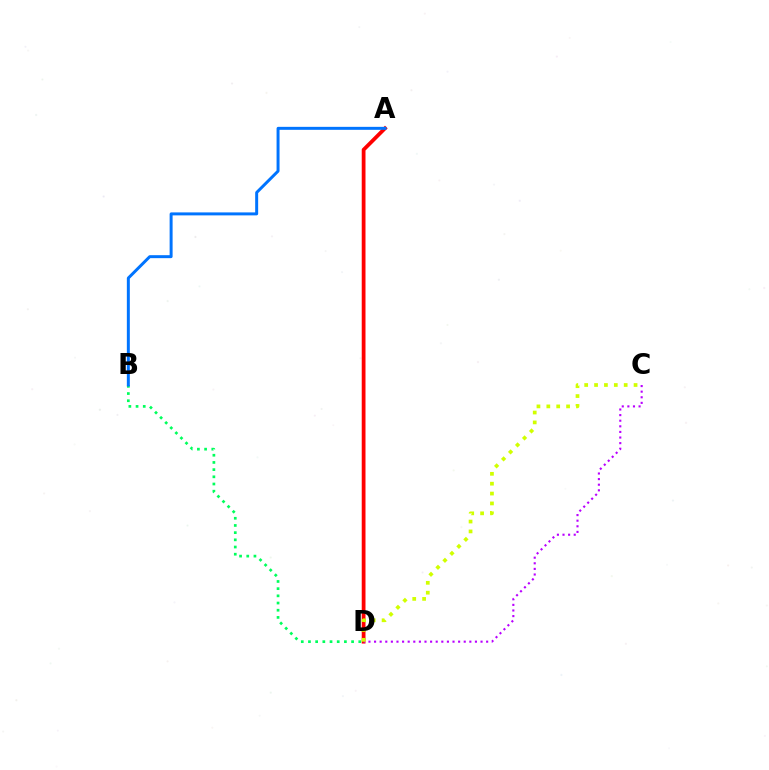{('B', 'D'): [{'color': '#00ff5c', 'line_style': 'dotted', 'thickness': 1.95}], ('A', 'D'): [{'color': '#ff0000', 'line_style': 'solid', 'thickness': 2.71}], ('C', 'D'): [{'color': '#b900ff', 'line_style': 'dotted', 'thickness': 1.52}, {'color': '#d1ff00', 'line_style': 'dotted', 'thickness': 2.68}], ('A', 'B'): [{'color': '#0074ff', 'line_style': 'solid', 'thickness': 2.14}]}